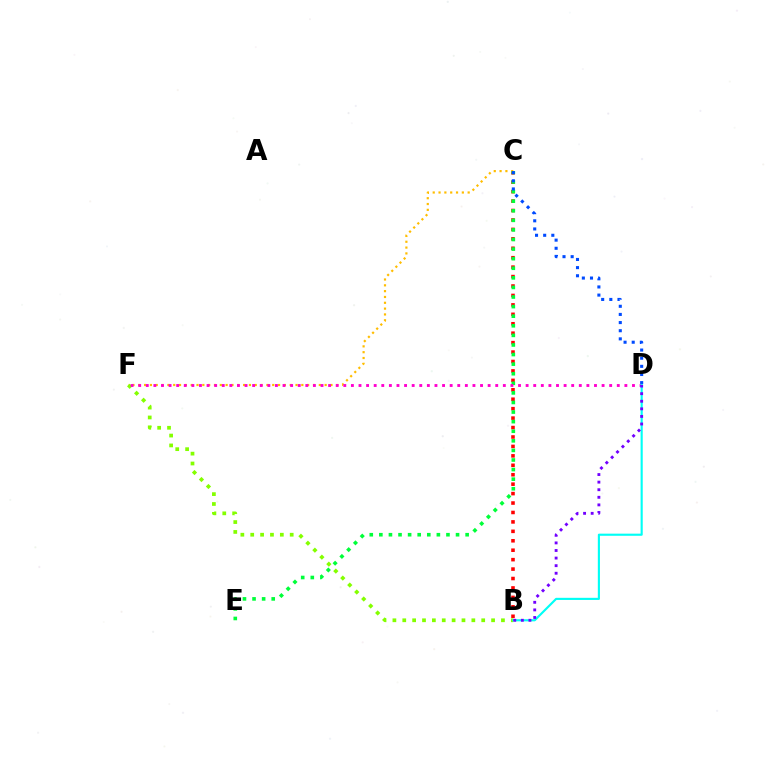{('B', 'C'): [{'color': '#ff0000', 'line_style': 'dotted', 'thickness': 2.56}], ('C', 'F'): [{'color': '#ffbd00', 'line_style': 'dotted', 'thickness': 1.58}], ('C', 'E'): [{'color': '#00ff39', 'line_style': 'dotted', 'thickness': 2.6}], ('B', 'F'): [{'color': '#84ff00', 'line_style': 'dotted', 'thickness': 2.68}], ('C', 'D'): [{'color': '#004bff', 'line_style': 'dotted', 'thickness': 2.21}], ('D', 'F'): [{'color': '#ff00cf', 'line_style': 'dotted', 'thickness': 2.06}], ('B', 'D'): [{'color': '#00fff6', 'line_style': 'solid', 'thickness': 1.54}, {'color': '#7200ff', 'line_style': 'dotted', 'thickness': 2.06}]}